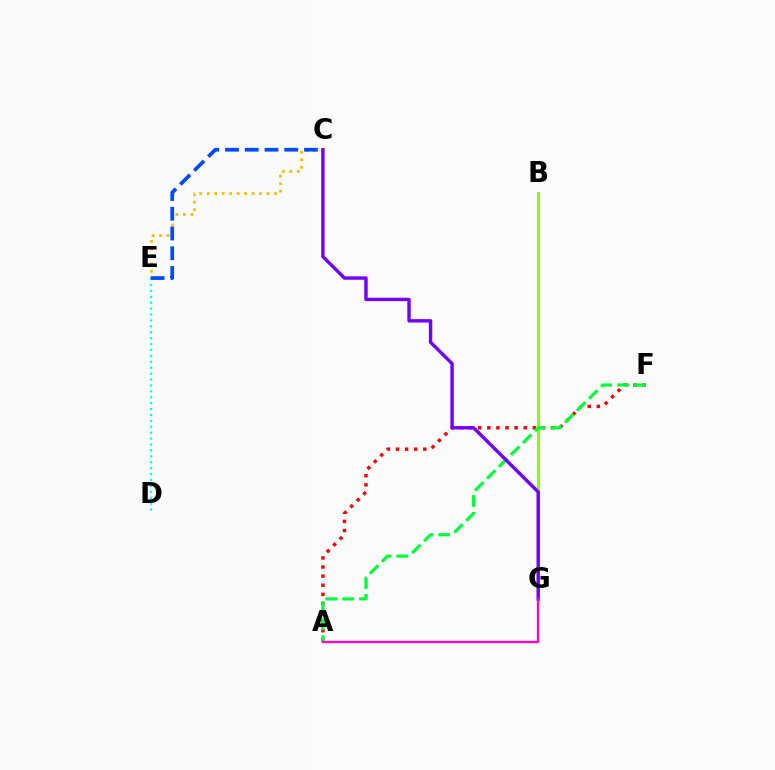{('C', 'E'): [{'color': '#ffbd00', 'line_style': 'dotted', 'thickness': 2.03}, {'color': '#004bff', 'line_style': 'dashed', 'thickness': 2.68}], ('D', 'E'): [{'color': '#00fff6', 'line_style': 'dotted', 'thickness': 1.6}], ('A', 'F'): [{'color': '#ff0000', 'line_style': 'dotted', 'thickness': 2.47}, {'color': '#00ff39', 'line_style': 'dashed', 'thickness': 2.29}], ('B', 'G'): [{'color': '#84ff00', 'line_style': 'solid', 'thickness': 2.11}], ('C', 'G'): [{'color': '#7200ff', 'line_style': 'solid', 'thickness': 2.45}], ('A', 'G'): [{'color': '#ff00cf', 'line_style': 'solid', 'thickness': 1.66}]}